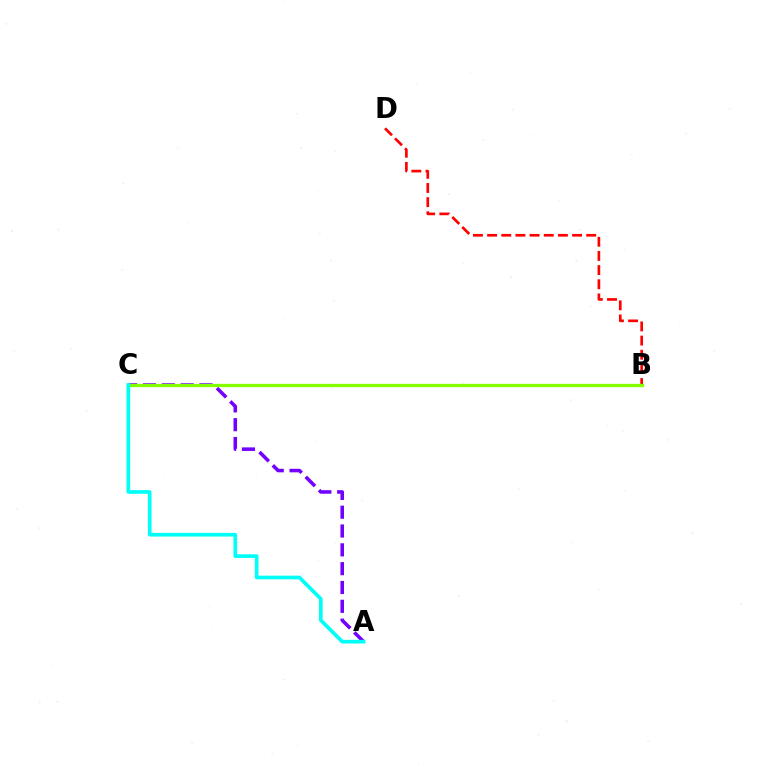{('B', 'D'): [{'color': '#ff0000', 'line_style': 'dashed', 'thickness': 1.92}], ('A', 'C'): [{'color': '#7200ff', 'line_style': 'dashed', 'thickness': 2.56}, {'color': '#00fff6', 'line_style': 'solid', 'thickness': 2.64}], ('B', 'C'): [{'color': '#84ff00', 'line_style': 'solid', 'thickness': 2.36}]}